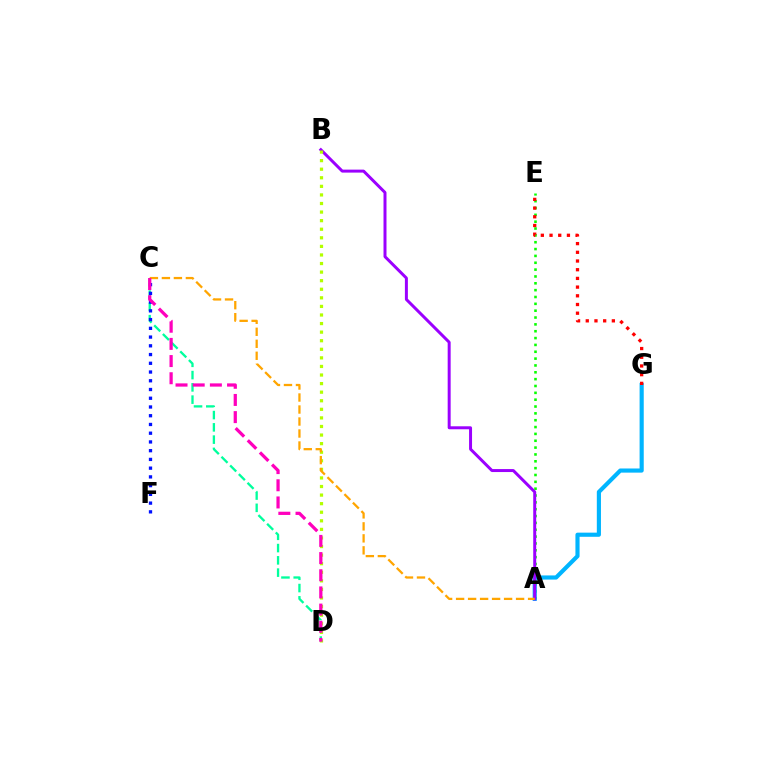{('A', 'E'): [{'color': '#08ff00', 'line_style': 'dotted', 'thickness': 1.86}], ('C', 'D'): [{'color': '#00ff9d', 'line_style': 'dashed', 'thickness': 1.67}, {'color': '#ff00bd', 'line_style': 'dashed', 'thickness': 2.33}], ('A', 'G'): [{'color': '#00b5ff', 'line_style': 'solid', 'thickness': 2.98}], ('A', 'B'): [{'color': '#9b00ff', 'line_style': 'solid', 'thickness': 2.15}], ('B', 'D'): [{'color': '#b3ff00', 'line_style': 'dotted', 'thickness': 2.33}], ('A', 'C'): [{'color': '#ffa500', 'line_style': 'dashed', 'thickness': 1.63}], ('C', 'F'): [{'color': '#0010ff', 'line_style': 'dotted', 'thickness': 2.37}], ('E', 'G'): [{'color': '#ff0000', 'line_style': 'dotted', 'thickness': 2.36}]}